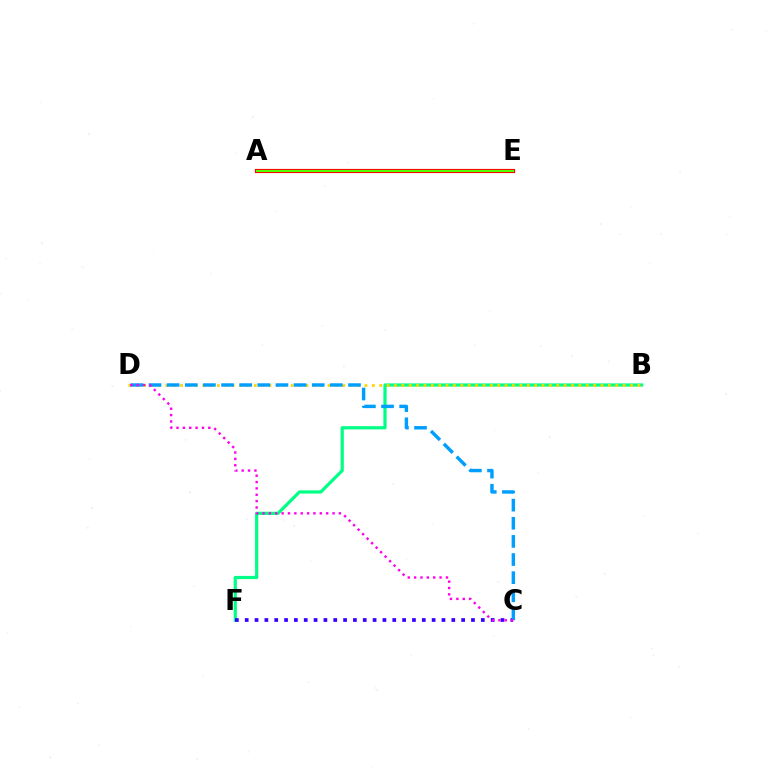{('B', 'F'): [{'color': '#00ff86', 'line_style': 'solid', 'thickness': 2.32}], ('C', 'F'): [{'color': '#3700ff', 'line_style': 'dotted', 'thickness': 2.67}], ('A', 'E'): [{'color': '#ff0000', 'line_style': 'solid', 'thickness': 3.0}, {'color': '#4fff00', 'line_style': 'solid', 'thickness': 1.5}], ('B', 'D'): [{'color': '#ffd500', 'line_style': 'dotted', 'thickness': 2.0}], ('C', 'D'): [{'color': '#009eff', 'line_style': 'dashed', 'thickness': 2.46}, {'color': '#ff00ed', 'line_style': 'dotted', 'thickness': 1.73}]}